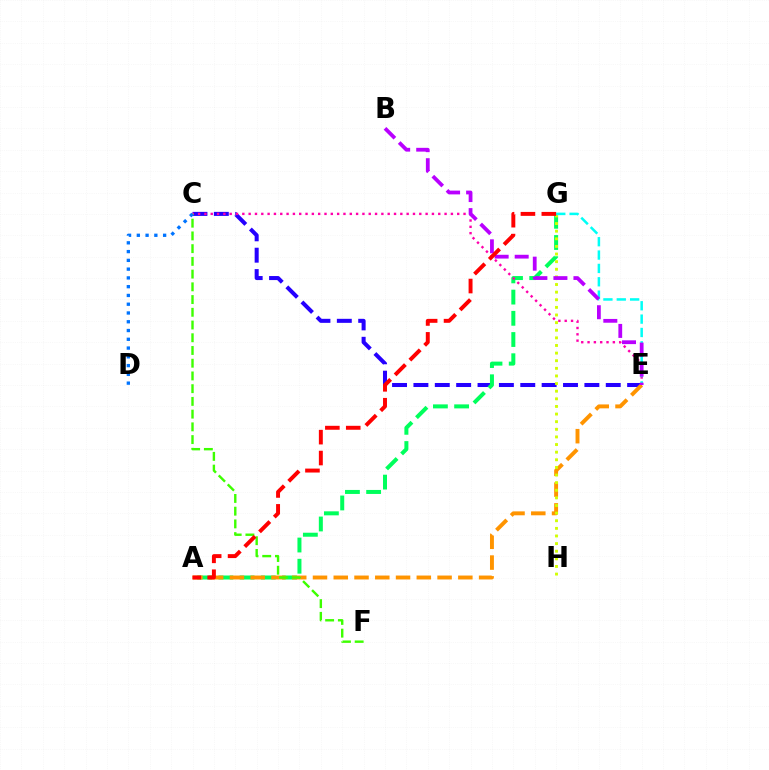{('C', 'E'): [{'color': '#2500ff', 'line_style': 'dashed', 'thickness': 2.9}, {'color': '#ff00ac', 'line_style': 'dotted', 'thickness': 1.72}], ('A', 'G'): [{'color': '#00ff5c', 'line_style': 'dashed', 'thickness': 2.88}, {'color': '#ff0000', 'line_style': 'dashed', 'thickness': 2.84}], ('A', 'E'): [{'color': '#ff9400', 'line_style': 'dashed', 'thickness': 2.82}], ('G', 'H'): [{'color': '#d1ff00', 'line_style': 'dotted', 'thickness': 2.07}], ('E', 'G'): [{'color': '#00fff6', 'line_style': 'dashed', 'thickness': 1.81}], ('C', 'F'): [{'color': '#3dff00', 'line_style': 'dashed', 'thickness': 1.73}], ('B', 'E'): [{'color': '#b900ff', 'line_style': 'dashed', 'thickness': 2.72}], ('C', 'D'): [{'color': '#0074ff', 'line_style': 'dotted', 'thickness': 2.38}]}